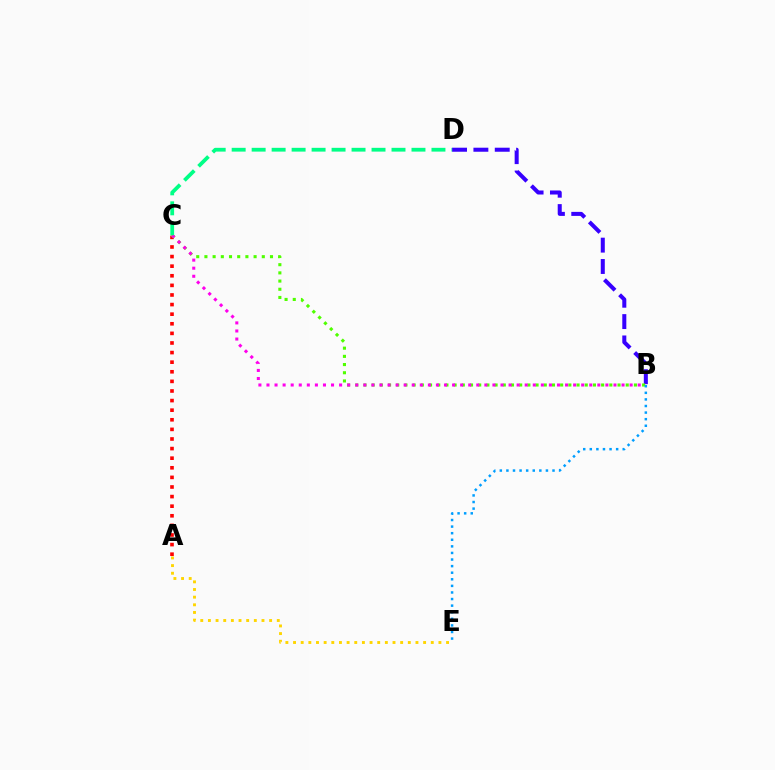{('B', 'D'): [{'color': '#3700ff', 'line_style': 'dashed', 'thickness': 2.9}], ('A', 'C'): [{'color': '#ff0000', 'line_style': 'dotted', 'thickness': 2.61}], ('B', 'C'): [{'color': '#4fff00', 'line_style': 'dotted', 'thickness': 2.23}, {'color': '#ff00ed', 'line_style': 'dotted', 'thickness': 2.19}], ('A', 'E'): [{'color': '#ffd500', 'line_style': 'dotted', 'thickness': 2.08}], ('B', 'E'): [{'color': '#009eff', 'line_style': 'dotted', 'thickness': 1.79}], ('C', 'D'): [{'color': '#00ff86', 'line_style': 'dashed', 'thickness': 2.71}]}